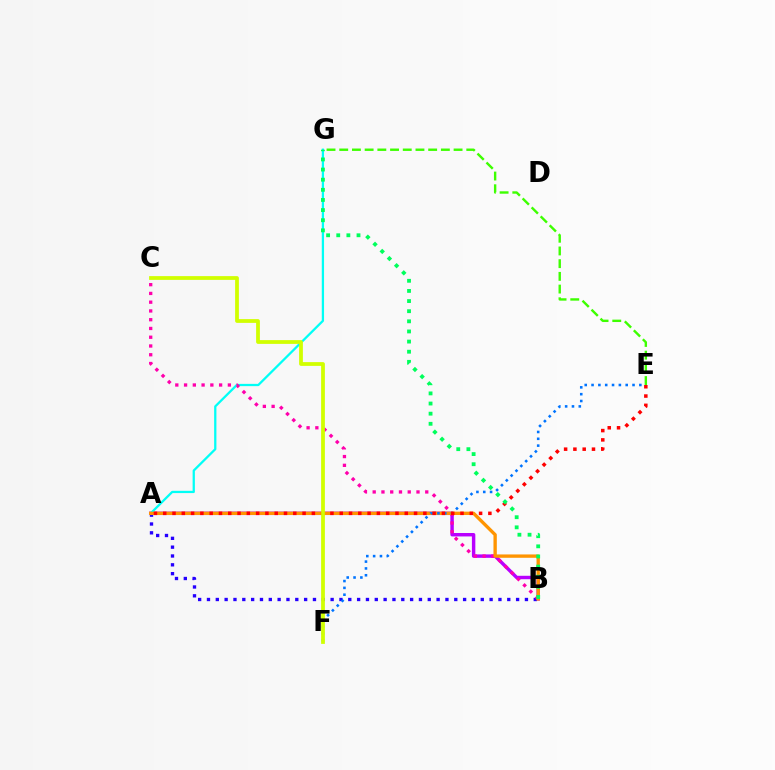{('A', 'B'): [{'color': '#b900ff', 'line_style': 'solid', 'thickness': 2.47}, {'color': '#2500ff', 'line_style': 'dotted', 'thickness': 2.4}, {'color': '#ff9400', 'line_style': 'solid', 'thickness': 2.41}], ('E', 'G'): [{'color': '#3dff00', 'line_style': 'dashed', 'thickness': 1.73}], ('A', 'G'): [{'color': '#00fff6', 'line_style': 'solid', 'thickness': 1.63}], ('B', 'C'): [{'color': '#ff00ac', 'line_style': 'dotted', 'thickness': 2.38}], ('E', 'F'): [{'color': '#0074ff', 'line_style': 'dotted', 'thickness': 1.86}], ('A', 'E'): [{'color': '#ff0000', 'line_style': 'dotted', 'thickness': 2.52}], ('C', 'F'): [{'color': '#d1ff00', 'line_style': 'solid', 'thickness': 2.71}], ('B', 'G'): [{'color': '#00ff5c', 'line_style': 'dotted', 'thickness': 2.75}]}